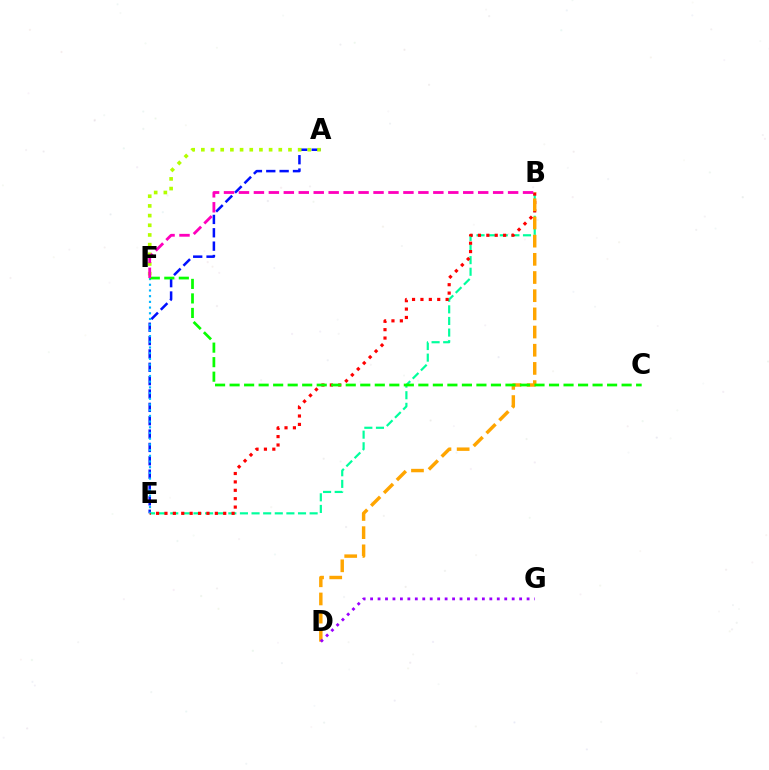{('A', 'E'): [{'color': '#0010ff', 'line_style': 'dashed', 'thickness': 1.81}], ('A', 'F'): [{'color': '#b3ff00', 'line_style': 'dotted', 'thickness': 2.63}], ('B', 'E'): [{'color': '#00ff9d', 'line_style': 'dashed', 'thickness': 1.58}, {'color': '#ff0000', 'line_style': 'dotted', 'thickness': 2.28}], ('B', 'D'): [{'color': '#ffa500', 'line_style': 'dashed', 'thickness': 2.47}], ('E', 'F'): [{'color': '#00b5ff', 'line_style': 'dotted', 'thickness': 1.55}], ('C', 'F'): [{'color': '#08ff00', 'line_style': 'dashed', 'thickness': 1.97}], ('B', 'F'): [{'color': '#ff00bd', 'line_style': 'dashed', 'thickness': 2.03}], ('D', 'G'): [{'color': '#9b00ff', 'line_style': 'dotted', 'thickness': 2.02}]}